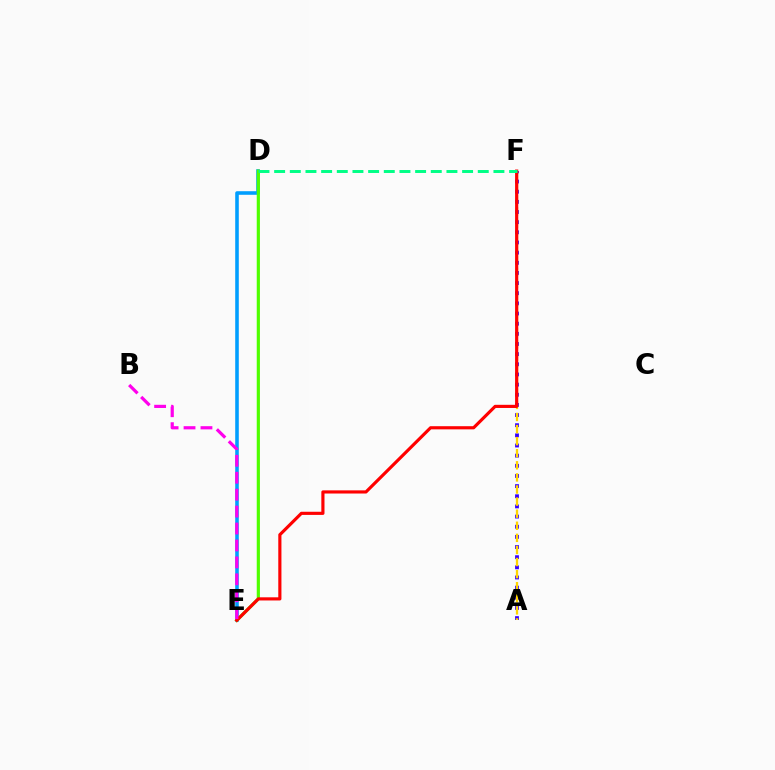{('A', 'F'): [{'color': '#3700ff', 'line_style': 'dotted', 'thickness': 2.76}, {'color': '#ffd500', 'line_style': 'dashed', 'thickness': 1.64}], ('D', 'E'): [{'color': '#009eff', 'line_style': 'solid', 'thickness': 2.58}, {'color': '#4fff00', 'line_style': 'solid', 'thickness': 2.29}], ('E', 'F'): [{'color': '#ff0000', 'line_style': 'solid', 'thickness': 2.27}], ('B', 'E'): [{'color': '#ff00ed', 'line_style': 'dashed', 'thickness': 2.3}], ('D', 'F'): [{'color': '#00ff86', 'line_style': 'dashed', 'thickness': 2.13}]}